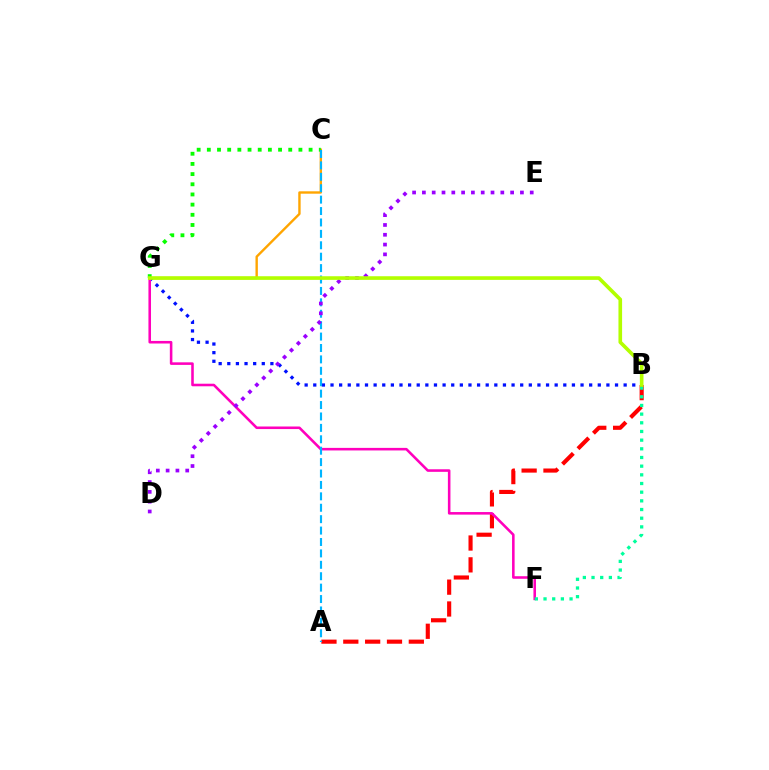{('C', 'G'): [{'color': '#ffa500', 'line_style': 'solid', 'thickness': 1.72}, {'color': '#08ff00', 'line_style': 'dotted', 'thickness': 2.76}], ('A', 'B'): [{'color': '#ff0000', 'line_style': 'dashed', 'thickness': 2.97}], ('B', 'G'): [{'color': '#0010ff', 'line_style': 'dotted', 'thickness': 2.34}, {'color': '#b3ff00', 'line_style': 'solid', 'thickness': 2.62}], ('F', 'G'): [{'color': '#ff00bd', 'line_style': 'solid', 'thickness': 1.85}], ('B', 'F'): [{'color': '#00ff9d', 'line_style': 'dotted', 'thickness': 2.36}], ('A', 'C'): [{'color': '#00b5ff', 'line_style': 'dashed', 'thickness': 1.55}], ('D', 'E'): [{'color': '#9b00ff', 'line_style': 'dotted', 'thickness': 2.66}]}